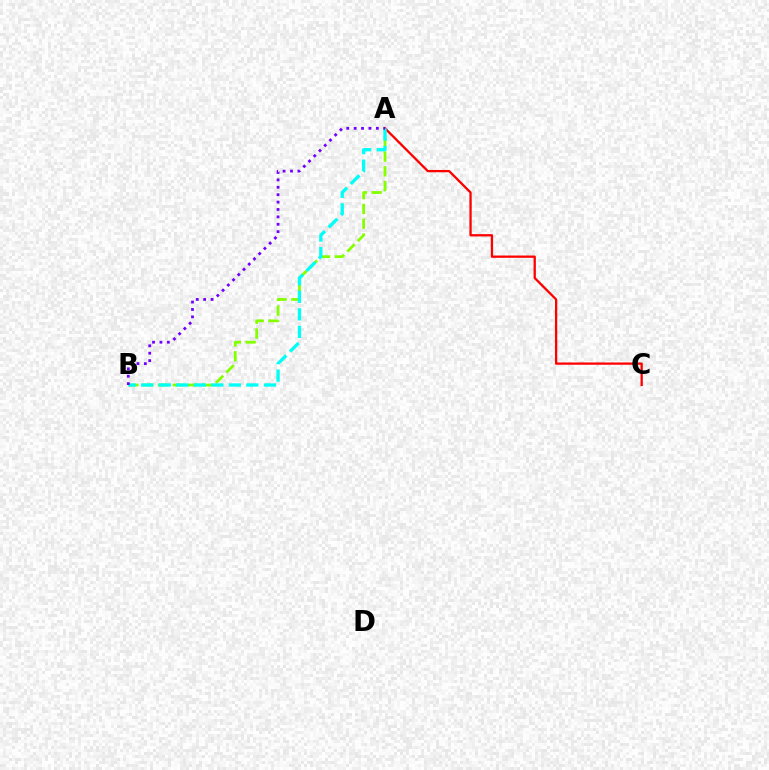{('A', 'B'): [{'color': '#84ff00', 'line_style': 'dashed', 'thickness': 2.0}, {'color': '#00fff6', 'line_style': 'dashed', 'thickness': 2.38}, {'color': '#7200ff', 'line_style': 'dotted', 'thickness': 2.01}], ('A', 'C'): [{'color': '#ff0000', 'line_style': 'solid', 'thickness': 1.65}]}